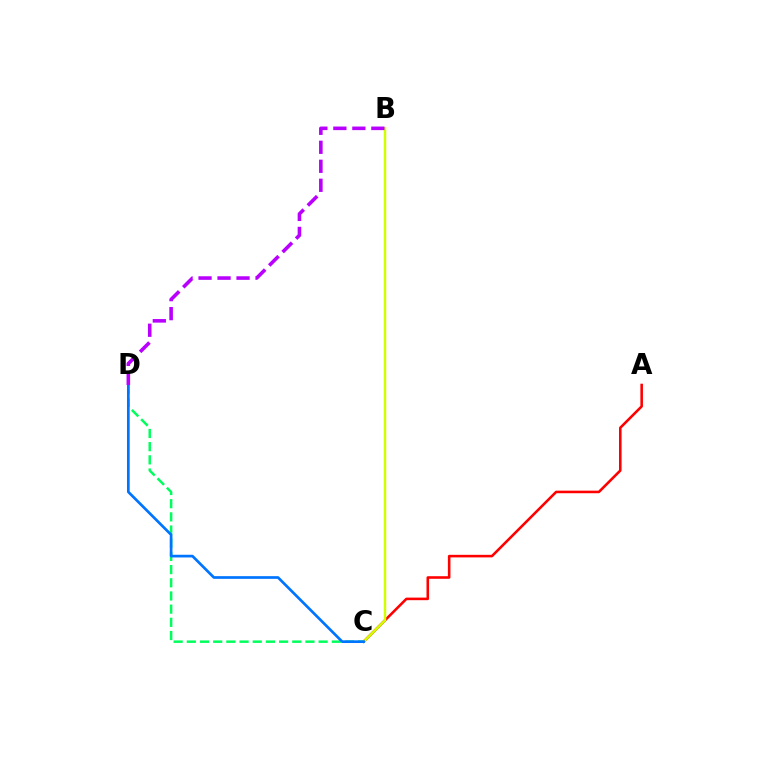{('A', 'C'): [{'color': '#ff0000', 'line_style': 'solid', 'thickness': 1.85}], ('B', 'C'): [{'color': '#d1ff00', 'line_style': 'solid', 'thickness': 1.79}], ('C', 'D'): [{'color': '#00ff5c', 'line_style': 'dashed', 'thickness': 1.79}, {'color': '#0074ff', 'line_style': 'solid', 'thickness': 1.94}], ('B', 'D'): [{'color': '#b900ff', 'line_style': 'dashed', 'thickness': 2.58}]}